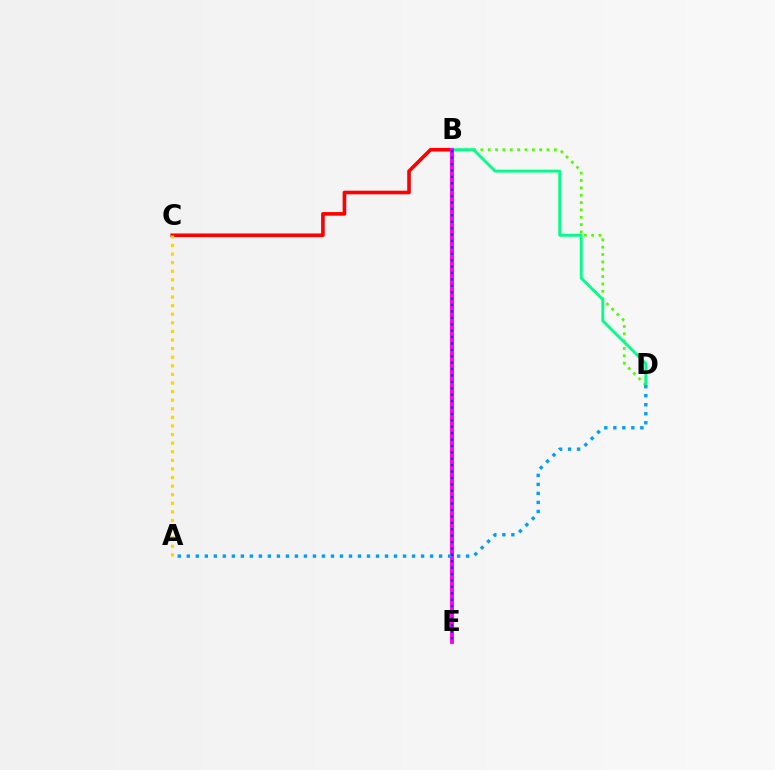{('B', 'C'): [{'color': '#ff0000', 'line_style': 'solid', 'thickness': 2.61}], ('B', 'D'): [{'color': '#4fff00', 'line_style': 'dotted', 'thickness': 2.0}, {'color': '#00ff86', 'line_style': 'solid', 'thickness': 2.06}], ('B', 'E'): [{'color': '#ff00ed', 'line_style': 'solid', 'thickness': 2.81}, {'color': '#3700ff', 'line_style': 'dotted', 'thickness': 1.74}], ('A', 'C'): [{'color': '#ffd500', 'line_style': 'dotted', 'thickness': 2.34}], ('A', 'D'): [{'color': '#009eff', 'line_style': 'dotted', 'thickness': 2.45}]}